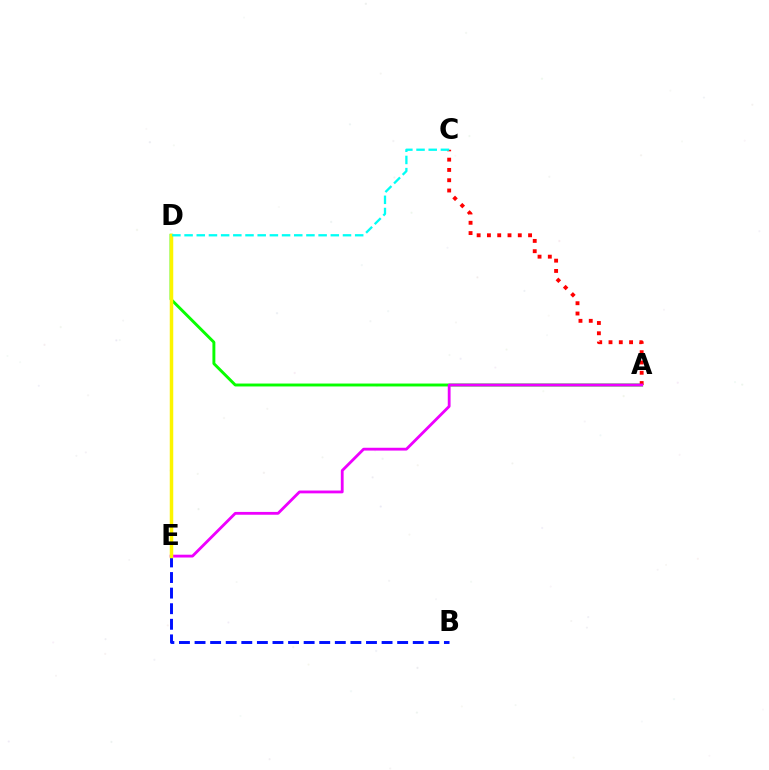{('A', 'D'): [{'color': '#08ff00', 'line_style': 'solid', 'thickness': 2.1}], ('A', 'C'): [{'color': '#ff0000', 'line_style': 'dotted', 'thickness': 2.79}], ('B', 'E'): [{'color': '#0010ff', 'line_style': 'dashed', 'thickness': 2.12}], ('A', 'E'): [{'color': '#ee00ff', 'line_style': 'solid', 'thickness': 2.03}], ('D', 'E'): [{'color': '#fcf500', 'line_style': 'solid', 'thickness': 2.51}], ('C', 'D'): [{'color': '#00fff6', 'line_style': 'dashed', 'thickness': 1.66}]}